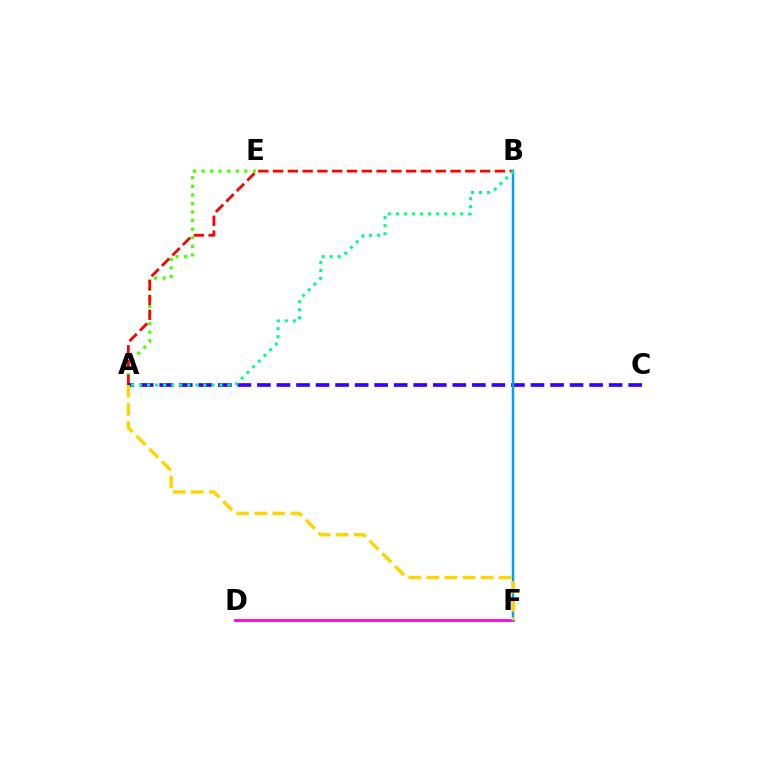{('A', 'E'): [{'color': '#4fff00', 'line_style': 'dotted', 'thickness': 2.33}], ('A', 'B'): [{'color': '#ff0000', 'line_style': 'dashed', 'thickness': 2.01}, {'color': '#00ff86', 'line_style': 'dotted', 'thickness': 2.18}], ('A', 'C'): [{'color': '#3700ff', 'line_style': 'dashed', 'thickness': 2.65}], ('D', 'F'): [{'color': '#ff00ed', 'line_style': 'solid', 'thickness': 2.01}], ('B', 'F'): [{'color': '#009eff', 'line_style': 'solid', 'thickness': 1.78}], ('A', 'F'): [{'color': '#ffd500', 'line_style': 'dashed', 'thickness': 2.45}]}